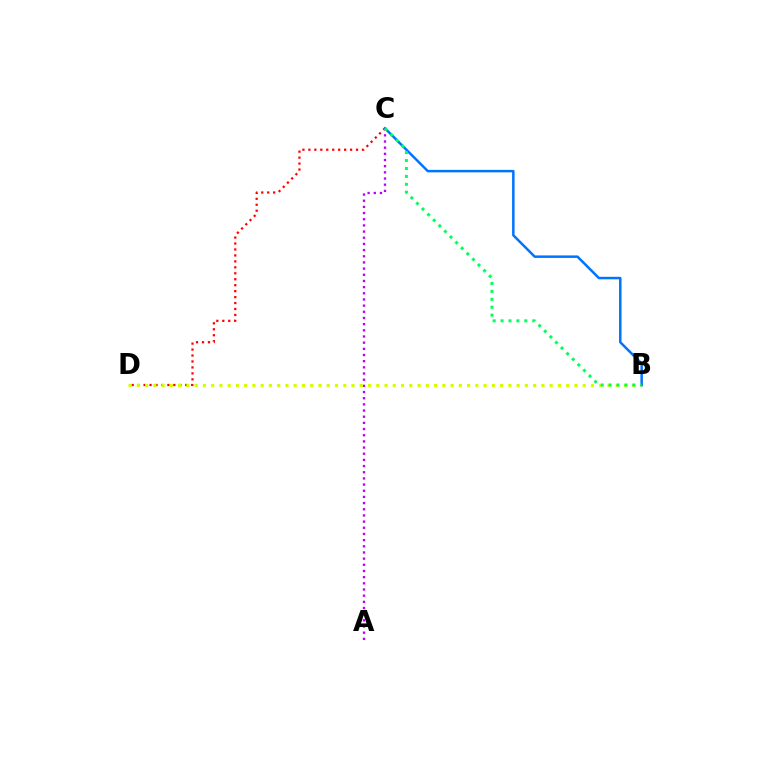{('A', 'C'): [{'color': '#b900ff', 'line_style': 'dotted', 'thickness': 1.68}], ('C', 'D'): [{'color': '#ff0000', 'line_style': 'dotted', 'thickness': 1.62}], ('B', 'D'): [{'color': '#d1ff00', 'line_style': 'dotted', 'thickness': 2.24}], ('B', 'C'): [{'color': '#0074ff', 'line_style': 'solid', 'thickness': 1.8}, {'color': '#00ff5c', 'line_style': 'dotted', 'thickness': 2.15}]}